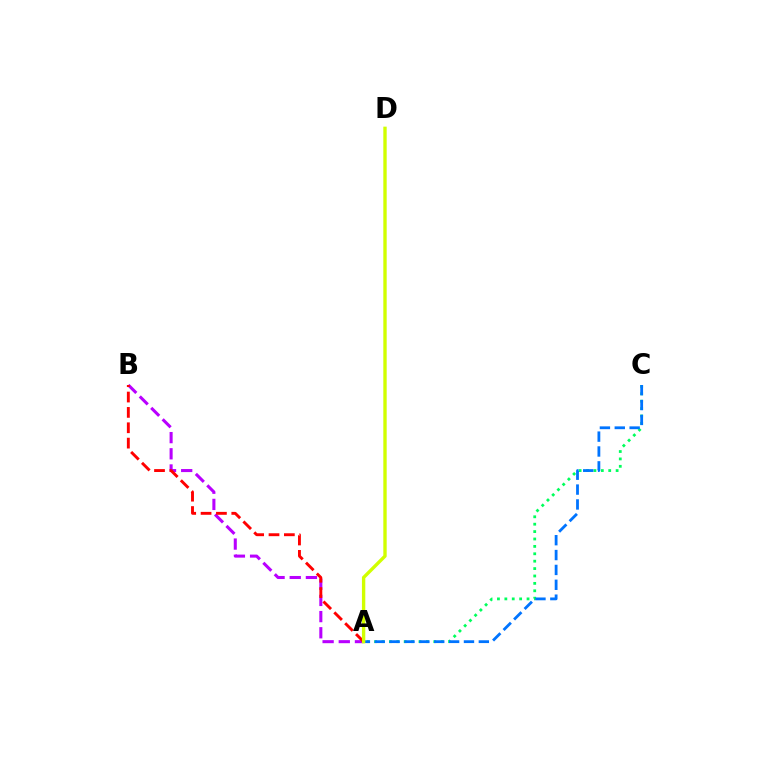{('A', 'B'): [{'color': '#b900ff', 'line_style': 'dashed', 'thickness': 2.2}, {'color': '#ff0000', 'line_style': 'dashed', 'thickness': 2.09}], ('A', 'C'): [{'color': '#00ff5c', 'line_style': 'dotted', 'thickness': 2.01}, {'color': '#0074ff', 'line_style': 'dashed', 'thickness': 2.02}], ('A', 'D'): [{'color': '#d1ff00', 'line_style': 'solid', 'thickness': 2.42}]}